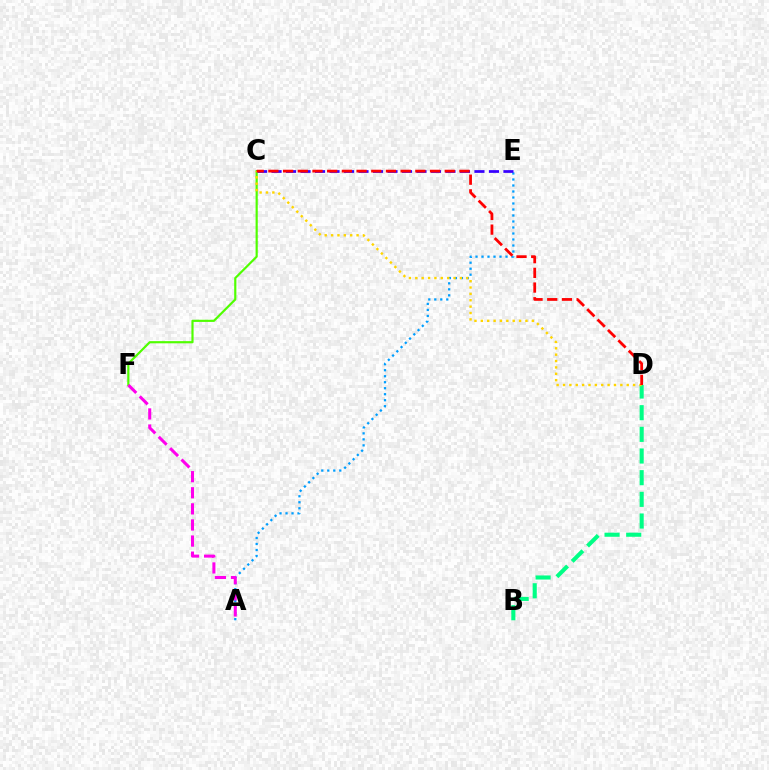{('C', 'F'): [{'color': '#4fff00', 'line_style': 'solid', 'thickness': 1.57}], ('A', 'E'): [{'color': '#009eff', 'line_style': 'dotted', 'thickness': 1.63}], ('B', 'D'): [{'color': '#00ff86', 'line_style': 'dashed', 'thickness': 2.94}], ('C', 'E'): [{'color': '#3700ff', 'line_style': 'dashed', 'thickness': 1.97}], ('C', 'D'): [{'color': '#ffd500', 'line_style': 'dotted', 'thickness': 1.73}, {'color': '#ff0000', 'line_style': 'dashed', 'thickness': 2.0}], ('A', 'F'): [{'color': '#ff00ed', 'line_style': 'dashed', 'thickness': 2.19}]}